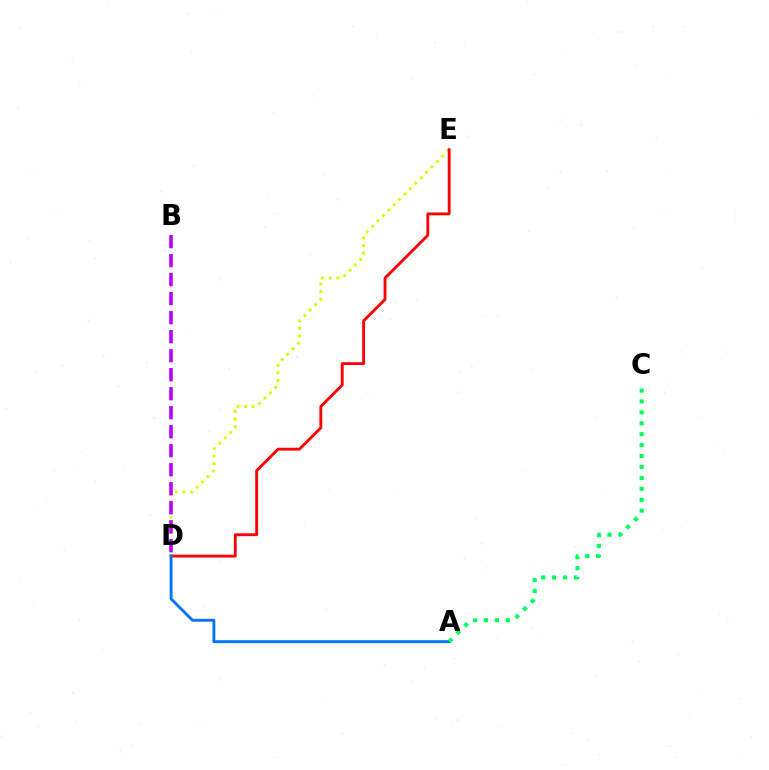{('D', 'E'): [{'color': '#d1ff00', 'line_style': 'dotted', 'thickness': 2.07}, {'color': '#ff0000', 'line_style': 'solid', 'thickness': 2.05}], ('A', 'D'): [{'color': '#0074ff', 'line_style': 'solid', 'thickness': 2.07}], ('B', 'D'): [{'color': '#b900ff', 'line_style': 'dashed', 'thickness': 2.58}], ('A', 'C'): [{'color': '#00ff5c', 'line_style': 'dotted', 'thickness': 2.97}]}